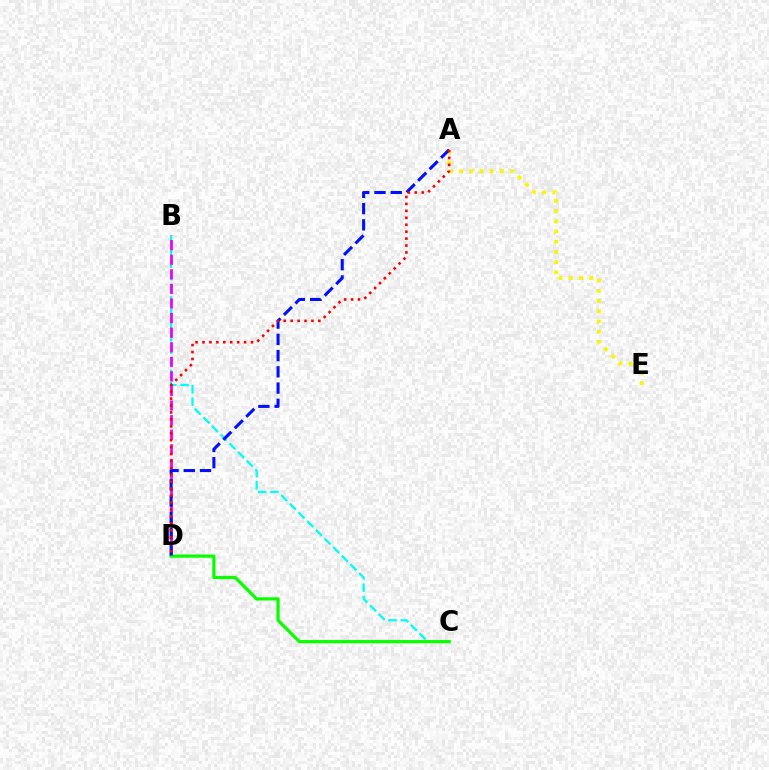{('B', 'C'): [{'color': '#00fff6', 'line_style': 'dashed', 'thickness': 1.66}], ('B', 'D'): [{'color': '#ee00ff', 'line_style': 'dashed', 'thickness': 1.98}], ('A', 'E'): [{'color': '#fcf500', 'line_style': 'dotted', 'thickness': 2.77}], ('C', 'D'): [{'color': '#08ff00', 'line_style': 'solid', 'thickness': 2.31}], ('A', 'D'): [{'color': '#0010ff', 'line_style': 'dashed', 'thickness': 2.21}, {'color': '#ff0000', 'line_style': 'dotted', 'thickness': 1.88}]}